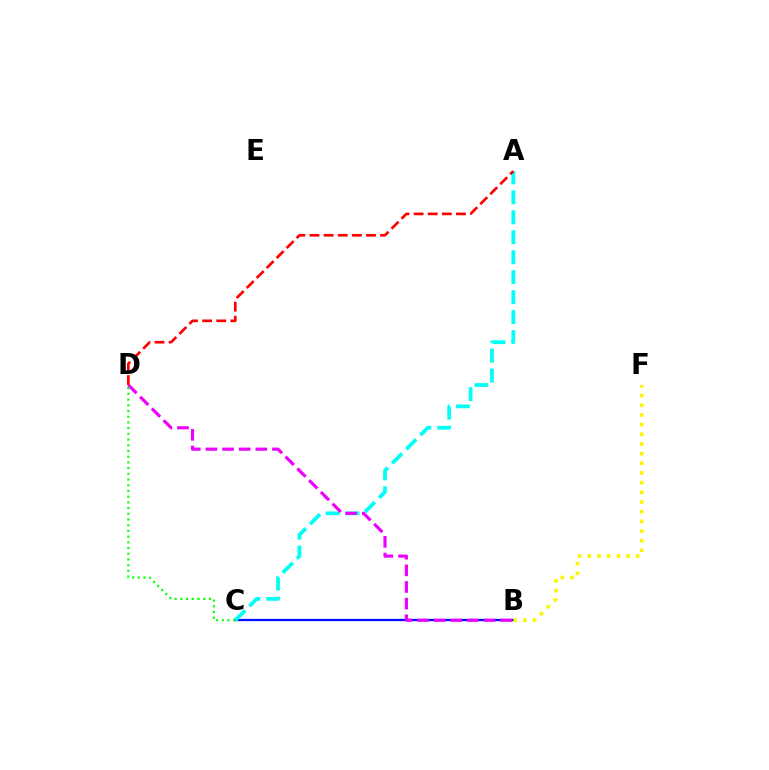{('B', 'C'): [{'color': '#0010ff', 'line_style': 'solid', 'thickness': 1.64}], ('B', 'F'): [{'color': '#fcf500', 'line_style': 'dotted', 'thickness': 2.63}], ('A', 'C'): [{'color': '#00fff6', 'line_style': 'dashed', 'thickness': 2.71}], ('B', 'D'): [{'color': '#ee00ff', 'line_style': 'dashed', 'thickness': 2.26}], ('A', 'D'): [{'color': '#ff0000', 'line_style': 'dashed', 'thickness': 1.92}], ('C', 'D'): [{'color': '#08ff00', 'line_style': 'dotted', 'thickness': 1.55}]}